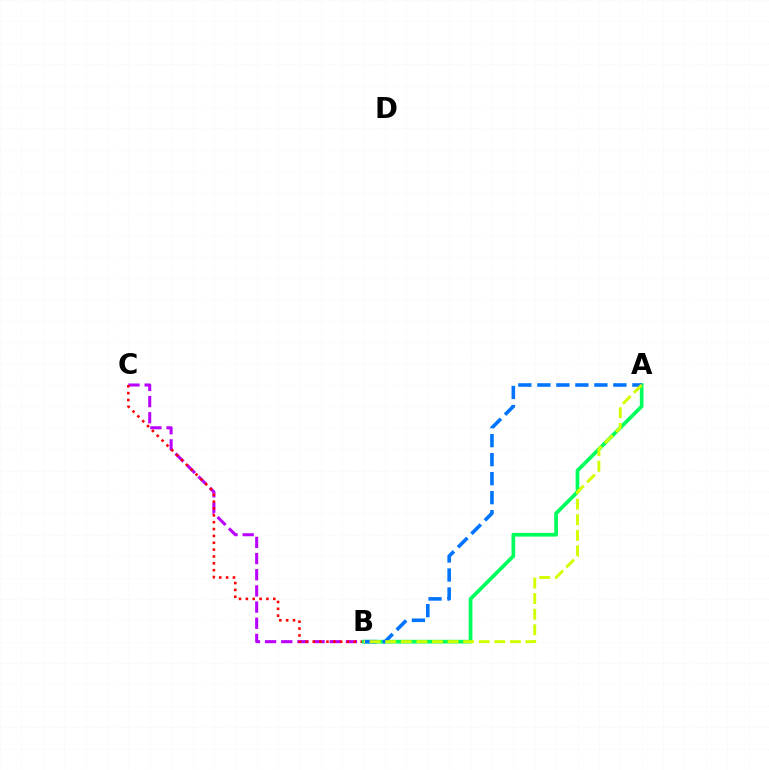{('B', 'C'): [{'color': '#b900ff', 'line_style': 'dashed', 'thickness': 2.2}, {'color': '#ff0000', 'line_style': 'dotted', 'thickness': 1.86}], ('A', 'B'): [{'color': '#00ff5c', 'line_style': 'solid', 'thickness': 2.67}, {'color': '#0074ff', 'line_style': 'dashed', 'thickness': 2.58}, {'color': '#d1ff00', 'line_style': 'dashed', 'thickness': 2.12}]}